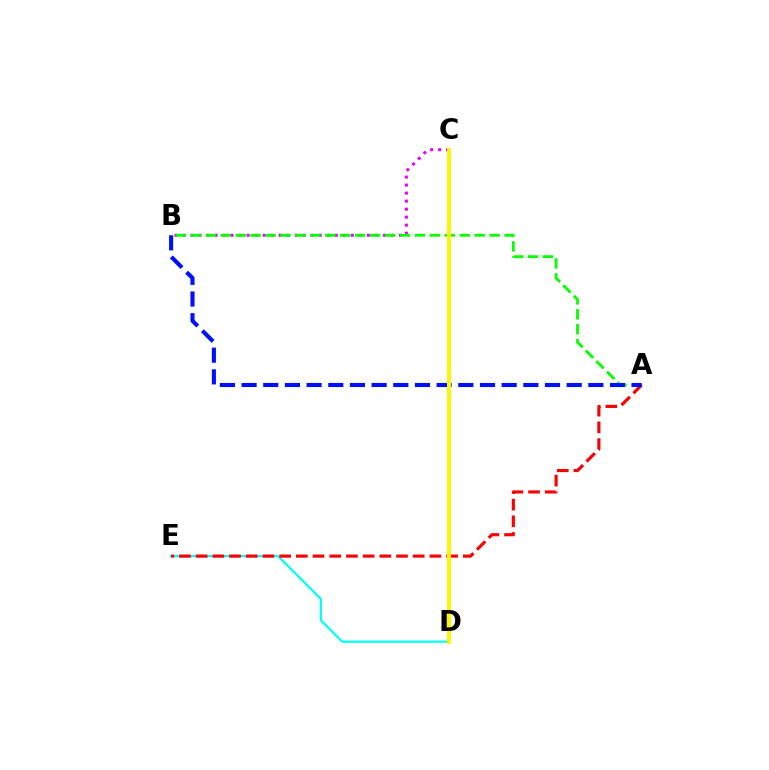{('B', 'C'): [{'color': '#ee00ff', 'line_style': 'dotted', 'thickness': 2.18}], ('A', 'B'): [{'color': '#08ff00', 'line_style': 'dashed', 'thickness': 2.03}, {'color': '#0010ff', 'line_style': 'dashed', 'thickness': 2.94}], ('D', 'E'): [{'color': '#00fff6', 'line_style': 'solid', 'thickness': 1.58}], ('A', 'E'): [{'color': '#ff0000', 'line_style': 'dashed', 'thickness': 2.27}], ('C', 'D'): [{'color': '#fcf500', 'line_style': 'solid', 'thickness': 2.86}]}